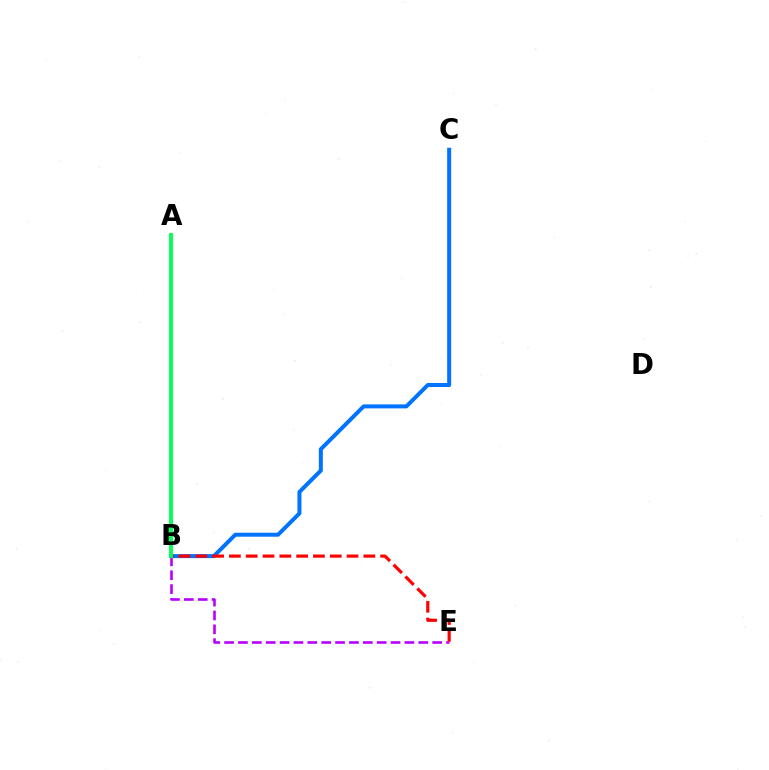{('A', 'B'): [{'color': '#d1ff00', 'line_style': 'solid', 'thickness': 2.54}, {'color': '#00ff5c', 'line_style': 'solid', 'thickness': 2.77}], ('B', 'E'): [{'color': '#b900ff', 'line_style': 'dashed', 'thickness': 1.88}, {'color': '#ff0000', 'line_style': 'dashed', 'thickness': 2.28}], ('B', 'C'): [{'color': '#0074ff', 'line_style': 'solid', 'thickness': 2.88}]}